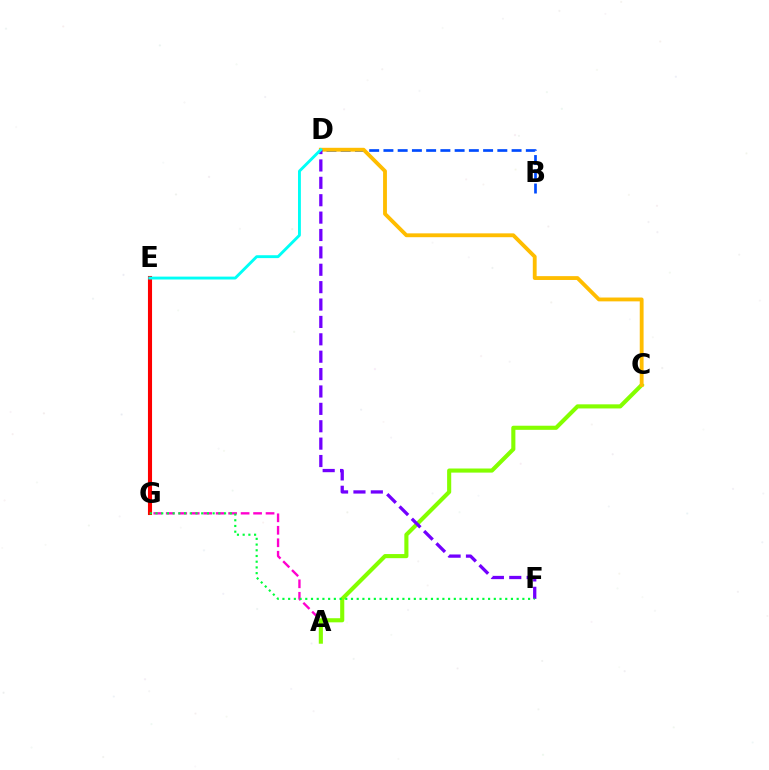{('A', 'G'): [{'color': '#ff00cf', 'line_style': 'dashed', 'thickness': 1.69}], ('B', 'D'): [{'color': '#004bff', 'line_style': 'dashed', 'thickness': 1.93}], ('A', 'C'): [{'color': '#84ff00', 'line_style': 'solid', 'thickness': 2.96}], ('C', 'D'): [{'color': '#ffbd00', 'line_style': 'solid', 'thickness': 2.77}], ('E', 'G'): [{'color': '#ff0000', 'line_style': 'solid', 'thickness': 2.95}], ('D', 'F'): [{'color': '#7200ff', 'line_style': 'dashed', 'thickness': 2.36}], ('F', 'G'): [{'color': '#00ff39', 'line_style': 'dotted', 'thickness': 1.55}], ('D', 'E'): [{'color': '#00fff6', 'line_style': 'solid', 'thickness': 2.07}]}